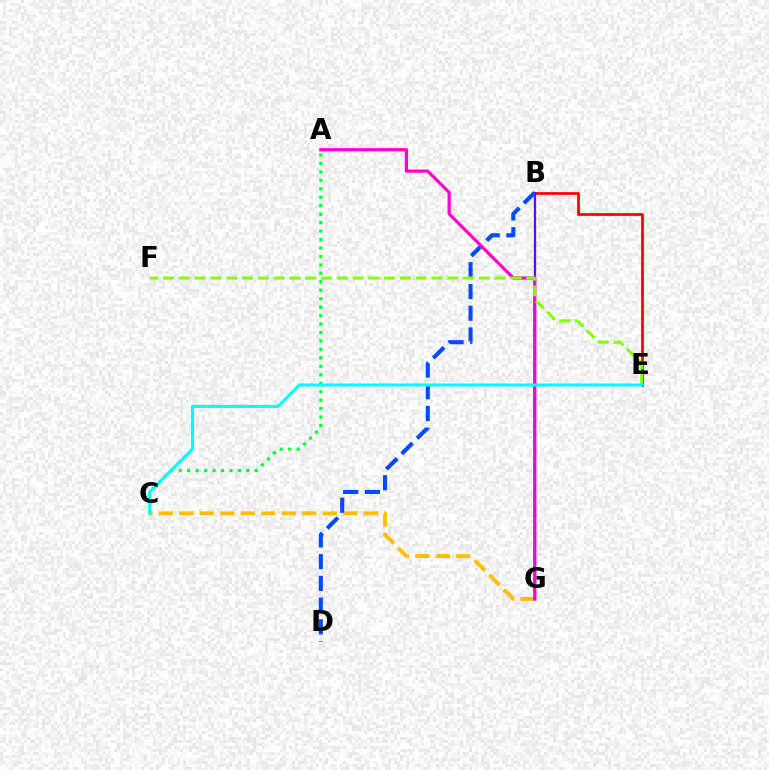{('B', 'E'): [{'color': '#ff0000', 'line_style': 'solid', 'thickness': 1.99}], ('C', 'G'): [{'color': '#ffbd00', 'line_style': 'dashed', 'thickness': 2.78}], ('B', 'G'): [{'color': '#7200ff', 'line_style': 'solid', 'thickness': 1.64}], ('B', 'D'): [{'color': '#004bff', 'line_style': 'dashed', 'thickness': 2.95}], ('A', 'C'): [{'color': '#00ff39', 'line_style': 'dotted', 'thickness': 2.3}], ('A', 'G'): [{'color': '#ff00cf', 'line_style': 'solid', 'thickness': 2.31}], ('E', 'F'): [{'color': '#84ff00', 'line_style': 'dashed', 'thickness': 2.15}], ('C', 'E'): [{'color': '#00fff6', 'line_style': 'solid', 'thickness': 2.18}]}